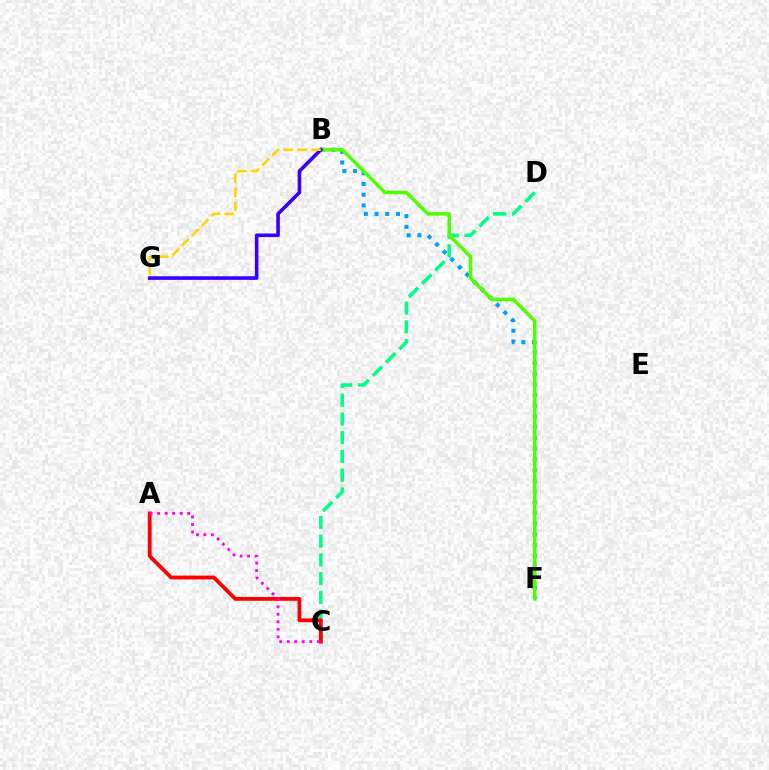{('B', 'F'): [{'color': '#009eff', 'line_style': 'dotted', 'thickness': 2.91}, {'color': '#4fff00', 'line_style': 'solid', 'thickness': 2.55}], ('C', 'D'): [{'color': '#00ff86', 'line_style': 'dashed', 'thickness': 2.54}], ('A', 'C'): [{'color': '#ff0000', 'line_style': 'solid', 'thickness': 2.74}, {'color': '#ff00ed', 'line_style': 'dotted', 'thickness': 2.04}], ('B', 'G'): [{'color': '#3700ff', 'line_style': 'solid', 'thickness': 2.59}, {'color': '#ffd500', 'line_style': 'dashed', 'thickness': 1.88}]}